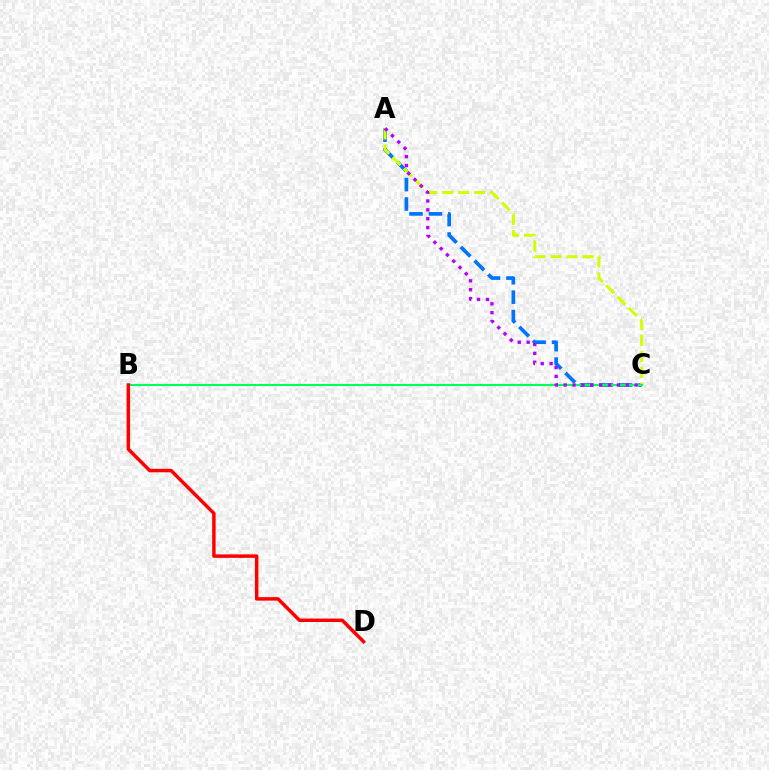{('A', 'C'): [{'color': '#0074ff', 'line_style': 'dashed', 'thickness': 2.64}, {'color': '#d1ff00', 'line_style': 'dashed', 'thickness': 2.18}, {'color': '#b900ff', 'line_style': 'dotted', 'thickness': 2.41}], ('B', 'C'): [{'color': '#00ff5c', 'line_style': 'solid', 'thickness': 1.51}], ('B', 'D'): [{'color': '#ff0000', 'line_style': 'solid', 'thickness': 2.5}]}